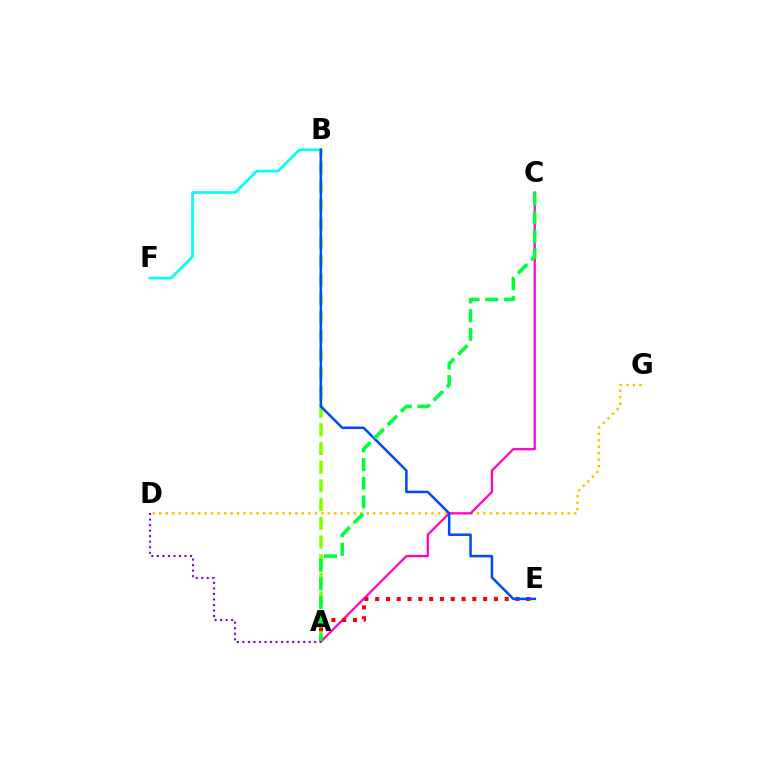{('D', 'G'): [{'color': '#ffbd00', 'line_style': 'dotted', 'thickness': 1.76}], ('A', 'C'): [{'color': '#ff00cf', 'line_style': 'solid', 'thickness': 1.61}, {'color': '#00ff39', 'line_style': 'dashed', 'thickness': 2.54}], ('B', 'F'): [{'color': '#00fff6', 'line_style': 'solid', 'thickness': 1.92}], ('A', 'B'): [{'color': '#84ff00', 'line_style': 'dashed', 'thickness': 2.54}], ('A', 'E'): [{'color': '#ff0000', 'line_style': 'dotted', 'thickness': 2.93}], ('B', 'E'): [{'color': '#004bff', 'line_style': 'solid', 'thickness': 1.81}], ('A', 'D'): [{'color': '#7200ff', 'line_style': 'dotted', 'thickness': 1.5}]}